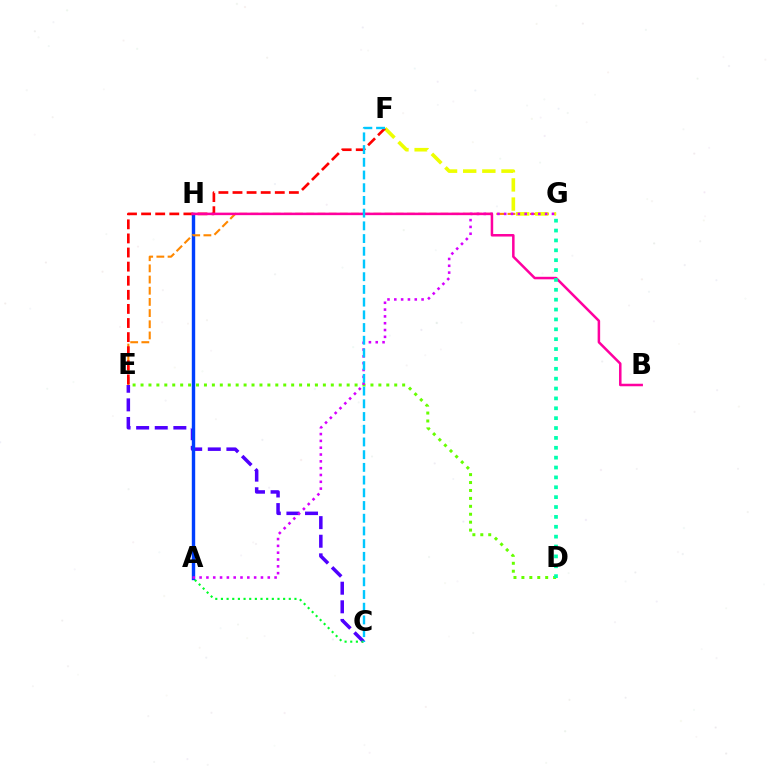{('C', 'E'): [{'color': '#4f00ff', 'line_style': 'dashed', 'thickness': 2.53}], ('A', 'H'): [{'color': '#003fff', 'line_style': 'solid', 'thickness': 2.45}], ('E', 'G'): [{'color': '#ff8800', 'line_style': 'dashed', 'thickness': 1.52}], ('F', 'G'): [{'color': '#eeff00', 'line_style': 'dashed', 'thickness': 2.6}], ('A', 'C'): [{'color': '#00ff27', 'line_style': 'dotted', 'thickness': 1.54}], ('E', 'F'): [{'color': '#ff0000', 'line_style': 'dashed', 'thickness': 1.92}], ('D', 'E'): [{'color': '#66ff00', 'line_style': 'dotted', 'thickness': 2.15}], ('A', 'G'): [{'color': '#d600ff', 'line_style': 'dotted', 'thickness': 1.85}], ('B', 'H'): [{'color': '#ff00a0', 'line_style': 'solid', 'thickness': 1.81}], ('C', 'F'): [{'color': '#00c7ff', 'line_style': 'dashed', 'thickness': 1.73}], ('D', 'G'): [{'color': '#00ffaf', 'line_style': 'dotted', 'thickness': 2.68}]}